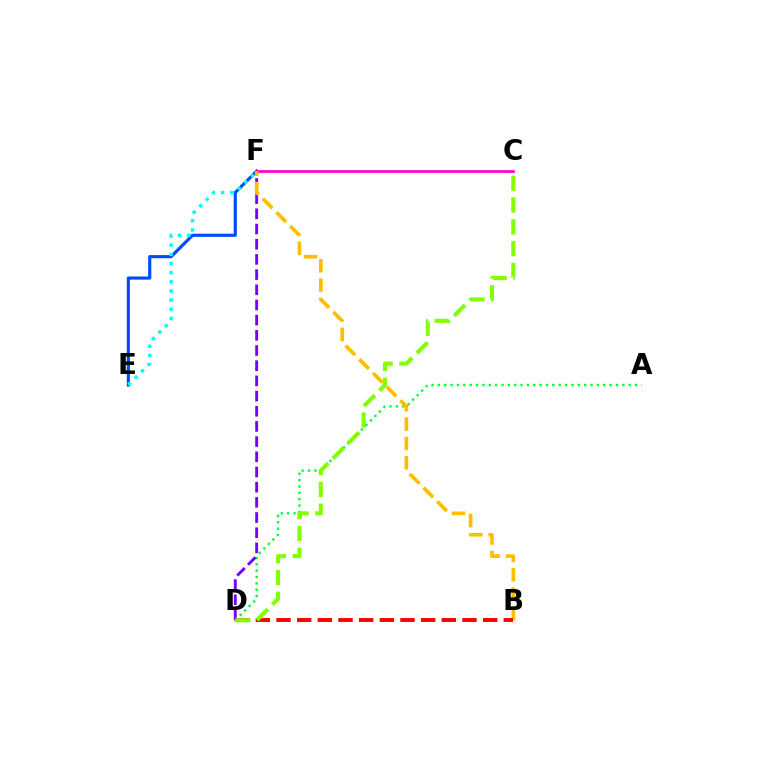{('E', 'F'): [{'color': '#004bff', 'line_style': 'solid', 'thickness': 2.26}, {'color': '#00fff6', 'line_style': 'dotted', 'thickness': 2.49}], ('C', 'F'): [{'color': '#ff00cf', 'line_style': 'solid', 'thickness': 1.96}], ('A', 'D'): [{'color': '#00ff39', 'line_style': 'dotted', 'thickness': 1.73}], ('D', 'F'): [{'color': '#7200ff', 'line_style': 'dashed', 'thickness': 2.06}], ('B', 'F'): [{'color': '#ffbd00', 'line_style': 'dashed', 'thickness': 2.63}], ('B', 'D'): [{'color': '#ff0000', 'line_style': 'dashed', 'thickness': 2.81}], ('C', 'D'): [{'color': '#84ff00', 'line_style': 'dashed', 'thickness': 2.96}]}